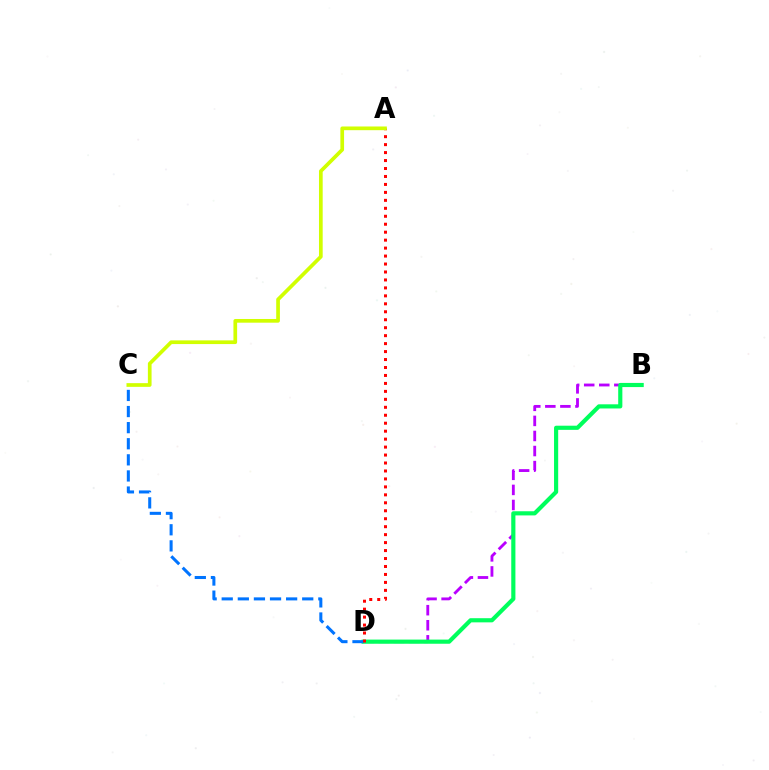{('B', 'D'): [{'color': '#b900ff', 'line_style': 'dashed', 'thickness': 2.05}, {'color': '#00ff5c', 'line_style': 'solid', 'thickness': 2.99}], ('C', 'D'): [{'color': '#0074ff', 'line_style': 'dashed', 'thickness': 2.19}], ('A', 'D'): [{'color': '#ff0000', 'line_style': 'dotted', 'thickness': 2.16}], ('A', 'C'): [{'color': '#d1ff00', 'line_style': 'solid', 'thickness': 2.66}]}